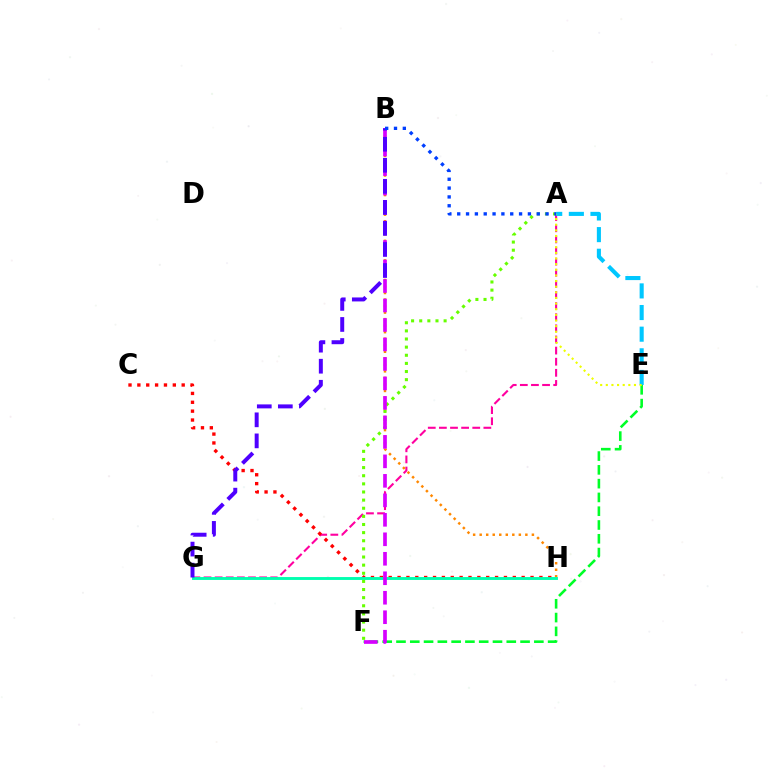{('E', 'F'): [{'color': '#00ff27', 'line_style': 'dashed', 'thickness': 1.87}], ('A', 'G'): [{'color': '#ff00a0', 'line_style': 'dashed', 'thickness': 1.51}], ('C', 'H'): [{'color': '#ff0000', 'line_style': 'dotted', 'thickness': 2.41}], ('B', 'H'): [{'color': '#ff8800', 'line_style': 'dotted', 'thickness': 1.77}], ('G', 'H'): [{'color': '#00ffaf', 'line_style': 'solid', 'thickness': 2.08}], ('A', 'F'): [{'color': '#66ff00', 'line_style': 'dotted', 'thickness': 2.21}], ('A', 'E'): [{'color': '#00c7ff', 'line_style': 'dashed', 'thickness': 2.94}, {'color': '#eeff00', 'line_style': 'dotted', 'thickness': 1.53}], ('B', 'F'): [{'color': '#d600ff', 'line_style': 'dashed', 'thickness': 2.65}], ('B', 'G'): [{'color': '#4f00ff', 'line_style': 'dashed', 'thickness': 2.86}], ('A', 'B'): [{'color': '#003fff', 'line_style': 'dotted', 'thickness': 2.4}]}